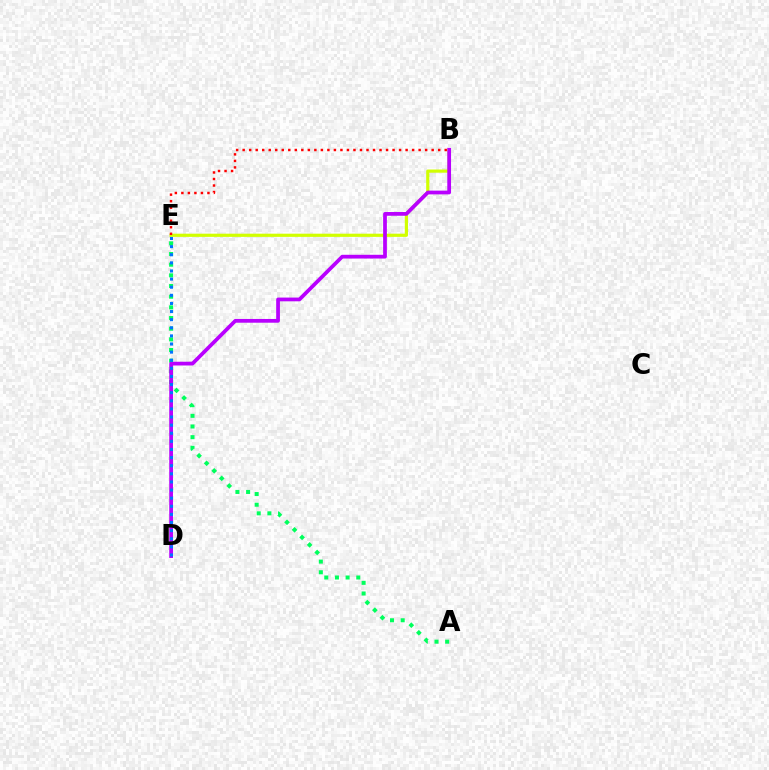{('B', 'E'): [{'color': '#d1ff00', 'line_style': 'solid', 'thickness': 2.29}, {'color': '#ff0000', 'line_style': 'dotted', 'thickness': 1.77}], ('A', 'E'): [{'color': '#00ff5c', 'line_style': 'dotted', 'thickness': 2.9}], ('B', 'D'): [{'color': '#b900ff', 'line_style': 'solid', 'thickness': 2.7}], ('D', 'E'): [{'color': '#0074ff', 'line_style': 'dotted', 'thickness': 2.2}]}